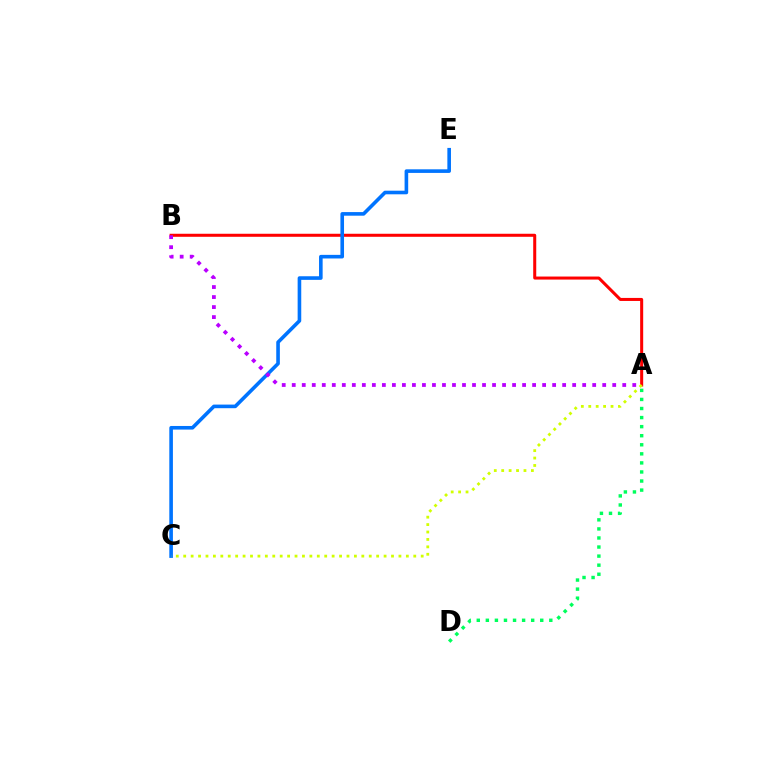{('A', 'D'): [{'color': '#00ff5c', 'line_style': 'dotted', 'thickness': 2.46}], ('A', 'B'): [{'color': '#ff0000', 'line_style': 'solid', 'thickness': 2.18}, {'color': '#b900ff', 'line_style': 'dotted', 'thickness': 2.72}], ('C', 'E'): [{'color': '#0074ff', 'line_style': 'solid', 'thickness': 2.6}], ('A', 'C'): [{'color': '#d1ff00', 'line_style': 'dotted', 'thickness': 2.02}]}